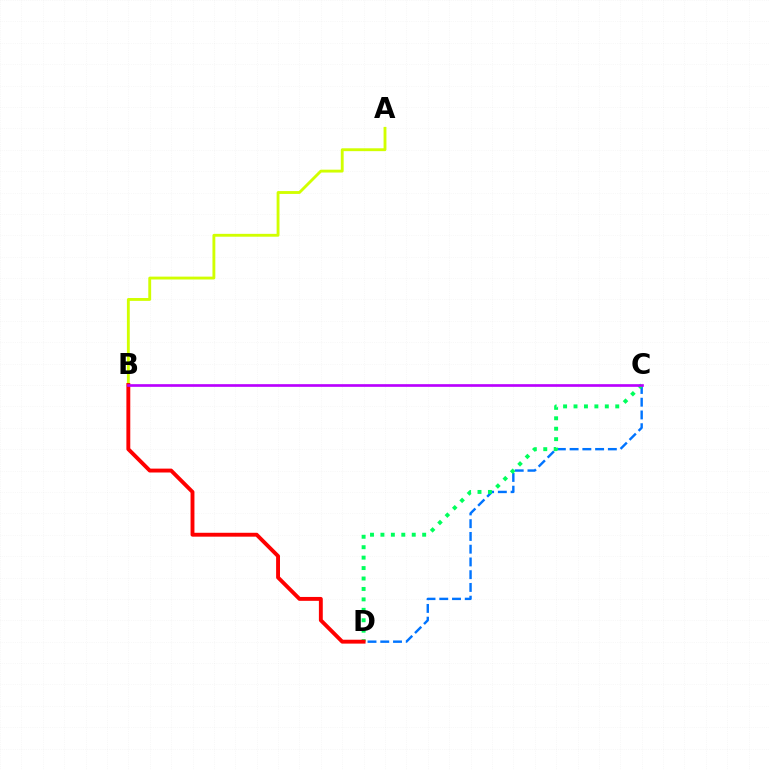{('C', 'D'): [{'color': '#0074ff', 'line_style': 'dashed', 'thickness': 1.73}, {'color': '#00ff5c', 'line_style': 'dotted', 'thickness': 2.84}], ('A', 'B'): [{'color': '#d1ff00', 'line_style': 'solid', 'thickness': 2.06}], ('B', 'D'): [{'color': '#ff0000', 'line_style': 'solid', 'thickness': 2.8}], ('B', 'C'): [{'color': '#b900ff', 'line_style': 'solid', 'thickness': 1.92}]}